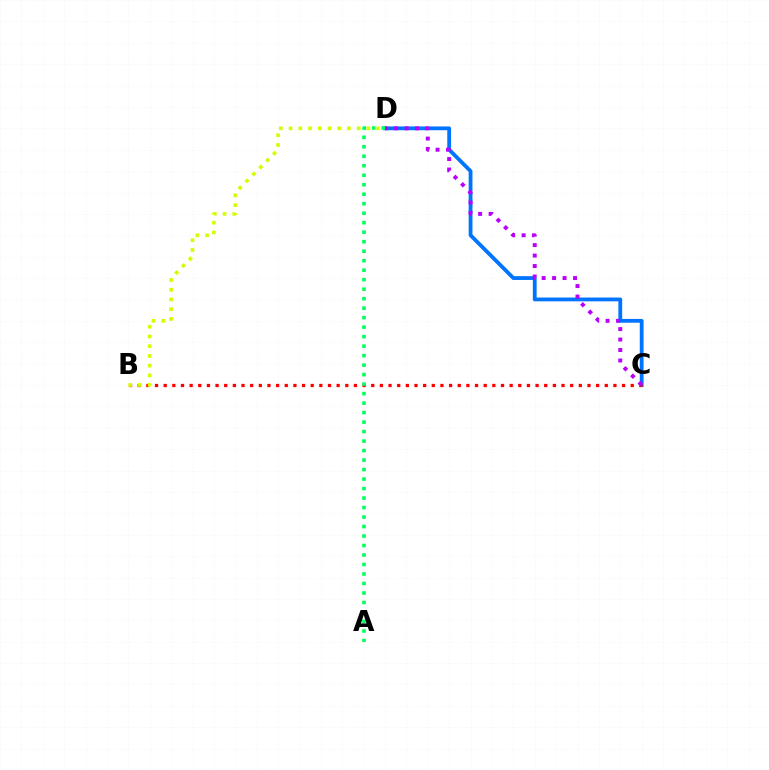{('C', 'D'): [{'color': '#0074ff', 'line_style': 'solid', 'thickness': 2.74}, {'color': '#b900ff', 'line_style': 'dotted', 'thickness': 2.84}], ('B', 'C'): [{'color': '#ff0000', 'line_style': 'dotted', 'thickness': 2.35}], ('B', 'D'): [{'color': '#d1ff00', 'line_style': 'dotted', 'thickness': 2.64}], ('A', 'D'): [{'color': '#00ff5c', 'line_style': 'dotted', 'thickness': 2.58}]}